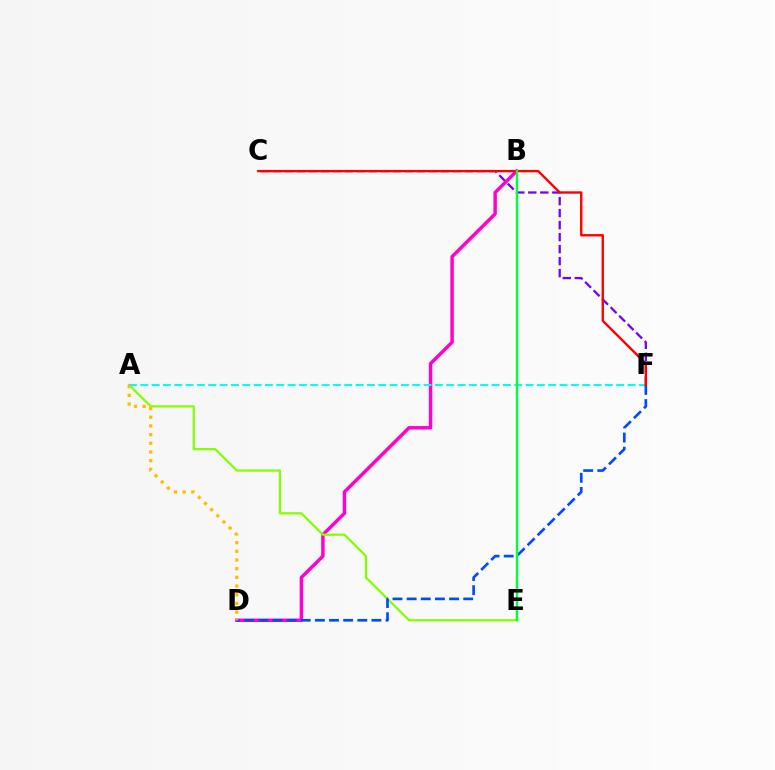{('C', 'F'): [{'color': '#7200ff', 'line_style': 'dashed', 'thickness': 1.63}, {'color': '#ff0000', 'line_style': 'solid', 'thickness': 1.71}], ('B', 'D'): [{'color': '#ff00cf', 'line_style': 'solid', 'thickness': 2.48}], ('A', 'E'): [{'color': '#84ff00', 'line_style': 'solid', 'thickness': 1.62}], ('A', 'F'): [{'color': '#00fff6', 'line_style': 'dashed', 'thickness': 1.54}], ('D', 'F'): [{'color': '#004bff', 'line_style': 'dashed', 'thickness': 1.92}], ('B', 'E'): [{'color': '#00ff39', 'line_style': 'solid', 'thickness': 1.71}], ('A', 'D'): [{'color': '#ffbd00', 'line_style': 'dotted', 'thickness': 2.36}]}